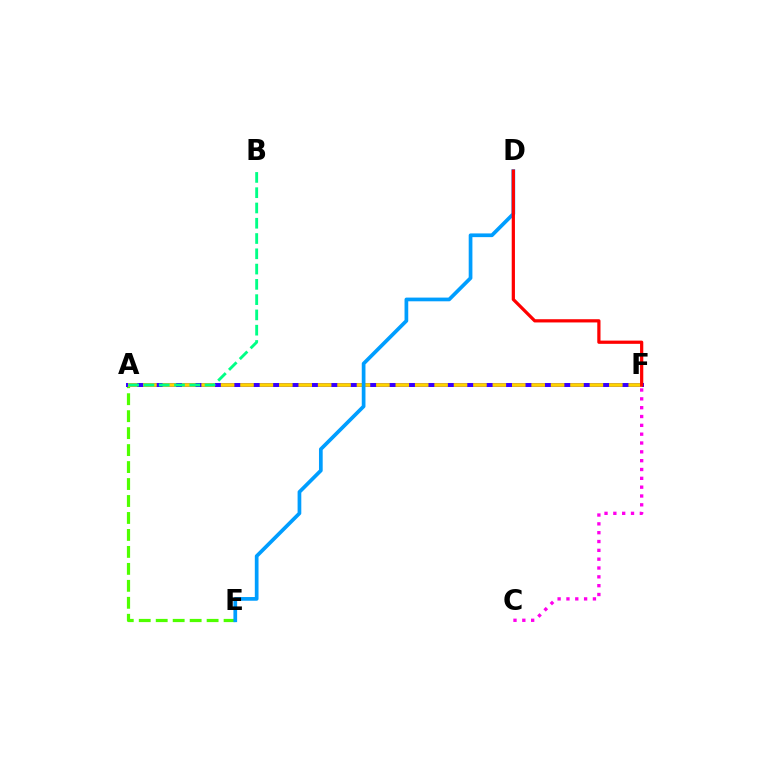{('C', 'F'): [{'color': '#ff00ed', 'line_style': 'dotted', 'thickness': 2.4}], ('A', 'E'): [{'color': '#4fff00', 'line_style': 'dashed', 'thickness': 2.31}], ('A', 'F'): [{'color': '#3700ff', 'line_style': 'solid', 'thickness': 2.85}, {'color': '#ffd500', 'line_style': 'dashed', 'thickness': 2.64}], ('D', 'E'): [{'color': '#009eff', 'line_style': 'solid', 'thickness': 2.67}], ('A', 'B'): [{'color': '#00ff86', 'line_style': 'dashed', 'thickness': 2.08}], ('D', 'F'): [{'color': '#ff0000', 'line_style': 'solid', 'thickness': 2.32}]}